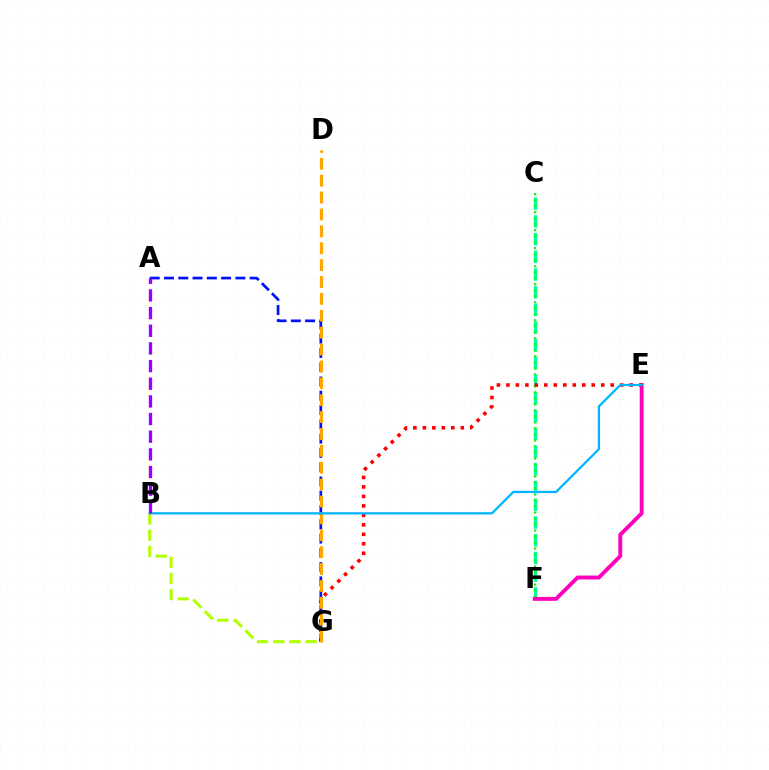{('C', 'F'): [{'color': '#00ff9d', 'line_style': 'dashed', 'thickness': 2.41}, {'color': '#08ff00', 'line_style': 'dotted', 'thickness': 1.63}], ('B', 'G'): [{'color': '#b3ff00', 'line_style': 'dashed', 'thickness': 2.2}], ('E', 'F'): [{'color': '#ff00bd', 'line_style': 'solid', 'thickness': 2.8}], ('E', 'G'): [{'color': '#ff0000', 'line_style': 'dotted', 'thickness': 2.58}], ('A', 'G'): [{'color': '#0010ff', 'line_style': 'dashed', 'thickness': 1.94}], ('D', 'G'): [{'color': '#ffa500', 'line_style': 'dashed', 'thickness': 2.29}], ('B', 'E'): [{'color': '#00b5ff', 'line_style': 'solid', 'thickness': 1.63}], ('A', 'B'): [{'color': '#9b00ff', 'line_style': 'dashed', 'thickness': 2.4}]}